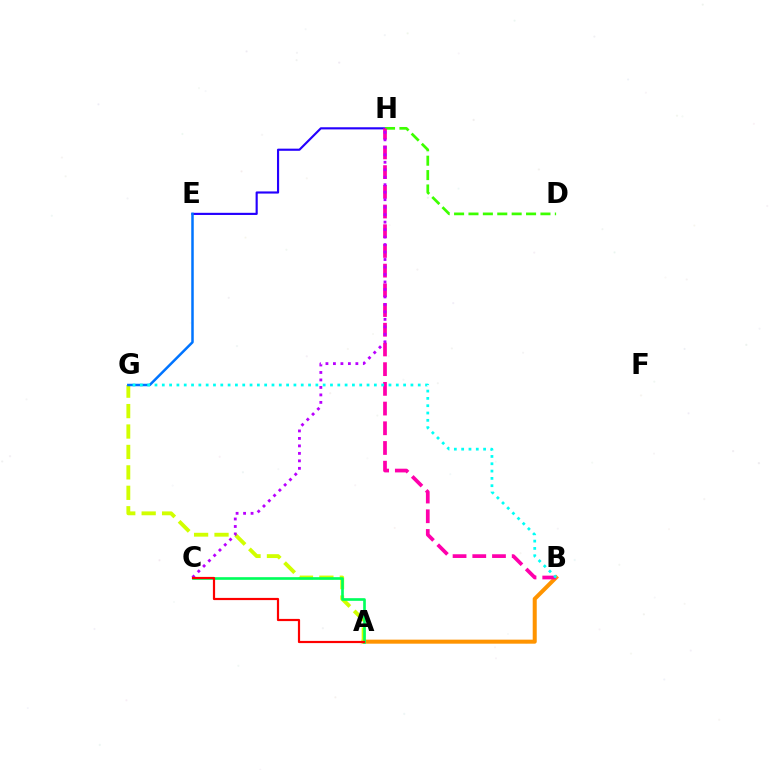{('E', 'H'): [{'color': '#2500ff', 'line_style': 'solid', 'thickness': 1.55}], ('A', 'B'): [{'color': '#ff9400', 'line_style': 'solid', 'thickness': 2.9}], ('A', 'G'): [{'color': '#d1ff00', 'line_style': 'dashed', 'thickness': 2.78}], ('A', 'C'): [{'color': '#00ff5c', 'line_style': 'solid', 'thickness': 1.91}, {'color': '#ff0000', 'line_style': 'solid', 'thickness': 1.58}], ('D', 'H'): [{'color': '#3dff00', 'line_style': 'dashed', 'thickness': 1.96}], ('B', 'H'): [{'color': '#ff00ac', 'line_style': 'dashed', 'thickness': 2.68}], ('E', 'G'): [{'color': '#0074ff', 'line_style': 'solid', 'thickness': 1.81}], ('C', 'H'): [{'color': '#b900ff', 'line_style': 'dotted', 'thickness': 2.03}], ('B', 'G'): [{'color': '#00fff6', 'line_style': 'dotted', 'thickness': 1.99}]}